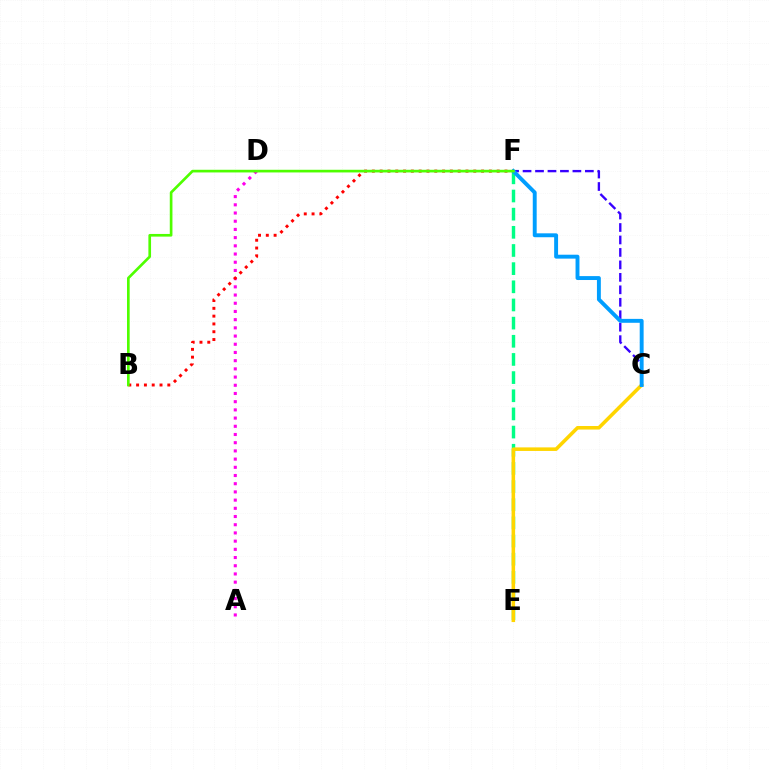{('E', 'F'): [{'color': '#00ff86', 'line_style': 'dashed', 'thickness': 2.47}], ('A', 'D'): [{'color': '#ff00ed', 'line_style': 'dotted', 'thickness': 2.23}], ('B', 'F'): [{'color': '#ff0000', 'line_style': 'dotted', 'thickness': 2.12}, {'color': '#4fff00', 'line_style': 'solid', 'thickness': 1.92}], ('C', 'E'): [{'color': '#ffd500', 'line_style': 'solid', 'thickness': 2.56}], ('C', 'F'): [{'color': '#3700ff', 'line_style': 'dashed', 'thickness': 1.69}, {'color': '#009eff', 'line_style': 'solid', 'thickness': 2.81}]}